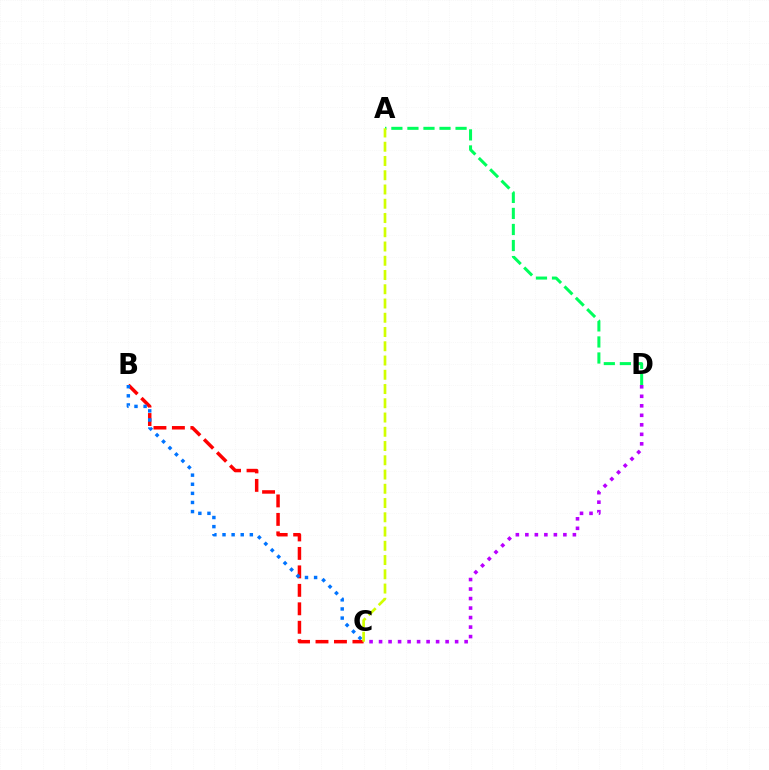{('B', 'C'): [{'color': '#ff0000', 'line_style': 'dashed', 'thickness': 2.51}, {'color': '#0074ff', 'line_style': 'dotted', 'thickness': 2.47}], ('A', 'D'): [{'color': '#00ff5c', 'line_style': 'dashed', 'thickness': 2.18}], ('C', 'D'): [{'color': '#b900ff', 'line_style': 'dotted', 'thickness': 2.58}], ('A', 'C'): [{'color': '#d1ff00', 'line_style': 'dashed', 'thickness': 1.94}]}